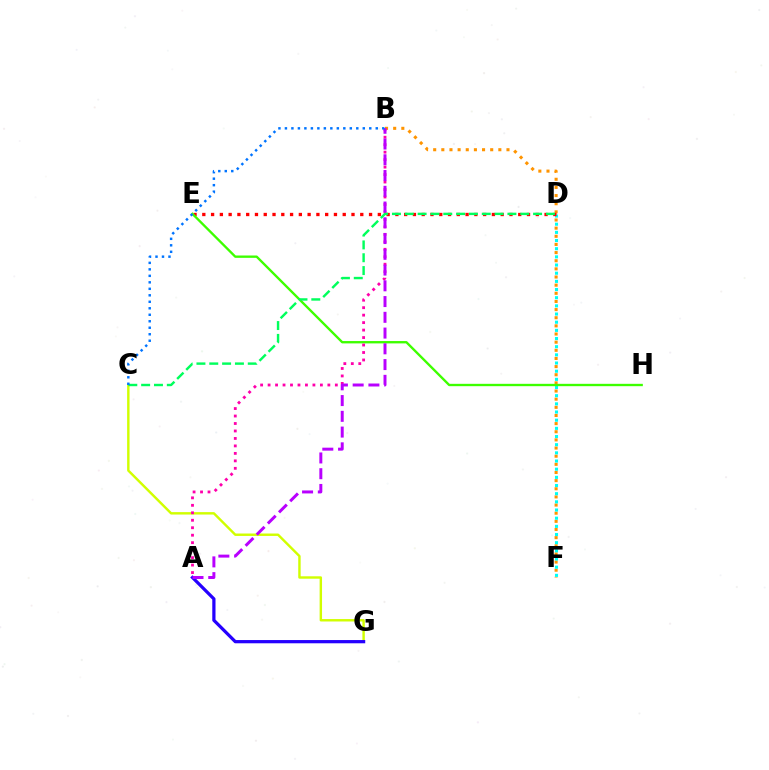{('B', 'F'): [{'color': '#ff9400', 'line_style': 'dotted', 'thickness': 2.21}], ('C', 'G'): [{'color': '#d1ff00', 'line_style': 'solid', 'thickness': 1.74}], ('D', 'F'): [{'color': '#00fff6', 'line_style': 'dotted', 'thickness': 2.22}], ('D', 'E'): [{'color': '#ff0000', 'line_style': 'dotted', 'thickness': 2.38}], ('E', 'H'): [{'color': '#3dff00', 'line_style': 'solid', 'thickness': 1.69}], ('A', 'G'): [{'color': '#2500ff', 'line_style': 'solid', 'thickness': 2.33}], ('A', 'B'): [{'color': '#ff00ac', 'line_style': 'dotted', 'thickness': 2.03}, {'color': '#b900ff', 'line_style': 'dashed', 'thickness': 2.14}], ('C', 'D'): [{'color': '#00ff5c', 'line_style': 'dashed', 'thickness': 1.74}], ('B', 'C'): [{'color': '#0074ff', 'line_style': 'dotted', 'thickness': 1.76}]}